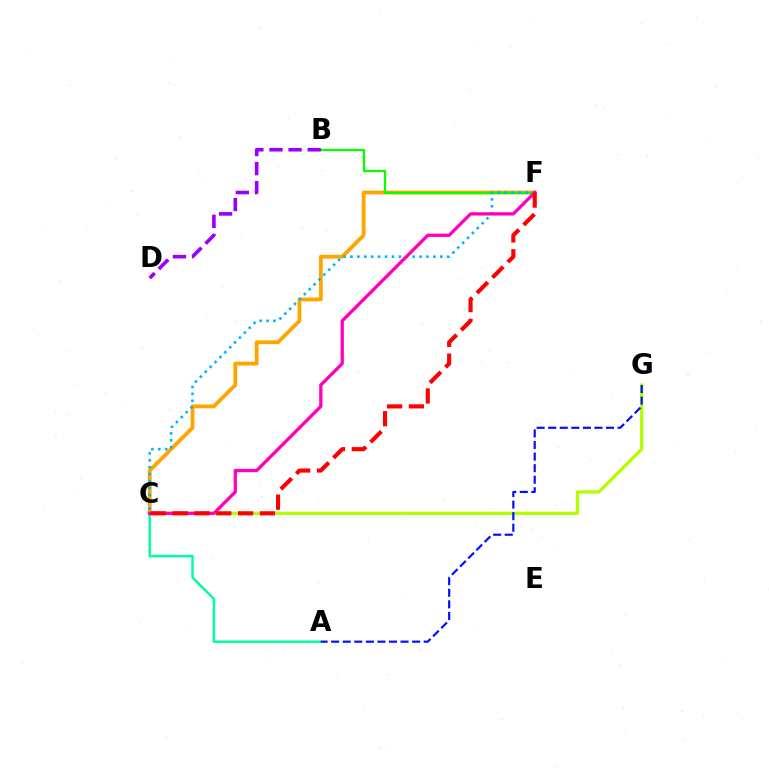{('C', 'F'): [{'color': '#ffa500', 'line_style': 'solid', 'thickness': 2.75}, {'color': '#00b5ff', 'line_style': 'dotted', 'thickness': 1.88}, {'color': '#ff00bd', 'line_style': 'solid', 'thickness': 2.36}, {'color': '#ff0000', 'line_style': 'dashed', 'thickness': 2.97}], ('C', 'G'): [{'color': '#b3ff00', 'line_style': 'solid', 'thickness': 2.35}], ('B', 'F'): [{'color': '#08ff00', 'line_style': 'solid', 'thickness': 1.62}], ('A', 'C'): [{'color': '#00ff9d', 'line_style': 'solid', 'thickness': 1.77}], ('B', 'D'): [{'color': '#9b00ff', 'line_style': 'dashed', 'thickness': 2.59}], ('A', 'G'): [{'color': '#0010ff', 'line_style': 'dashed', 'thickness': 1.57}]}